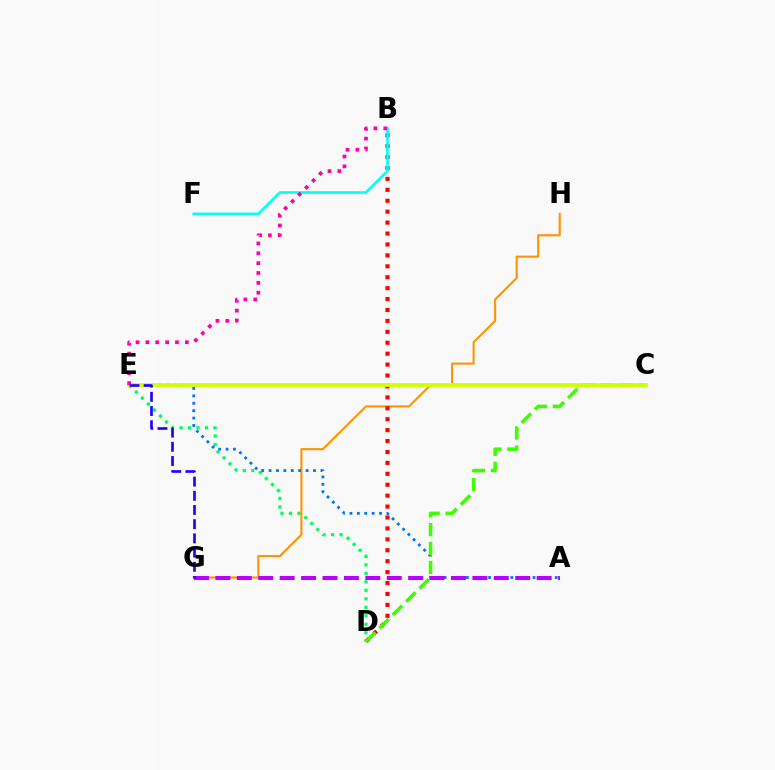{('D', 'E'): [{'color': '#00ff5c', 'line_style': 'dotted', 'thickness': 2.31}], ('G', 'H'): [{'color': '#ff9400', 'line_style': 'solid', 'thickness': 1.52}], ('B', 'D'): [{'color': '#ff0000', 'line_style': 'dotted', 'thickness': 2.97}], ('B', 'F'): [{'color': '#00fff6', 'line_style': 'solid', 'thickness': 1.9}], ('A', 'E'): [{'color': '#0074ff', 'line_style': 'dotted', 'thickness': 2.01}], ('C', 'D'): [{'color': '#3dff00', 'line_style': 'dashed', 'thickness': 2.57}], ('C', 'E'): [{'color': '#d1ff00', 'line_style': 'solid', 'thickness': 2.71}], ('A', 'G'): [{'color': '#b900ff', 'line_style': 'dashed', 'thickness': 2.91}], ('B', 'E'): [{'color': '#ff00ac', 'line_style': 'dotted', 'thickness': 2.68}], ('E', 'G'): [{'color': '#2500ff', 'line_style': 'dashed', 'thickness': 1.93}]}